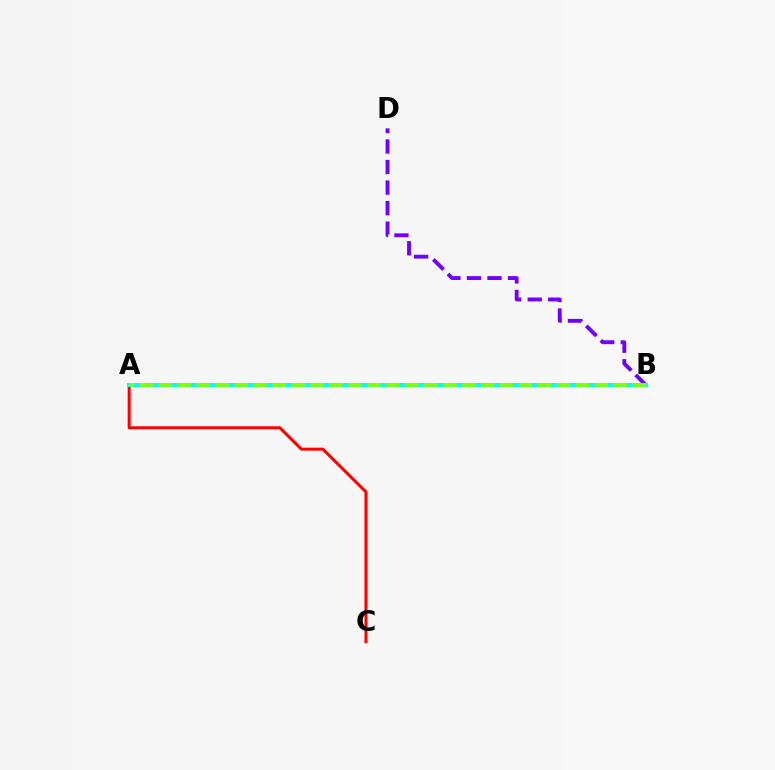{('A', 'C'): [{'color': '#ff0000', 'line_style': 'solid', 'thickness': 2.16}], ('B', 'D'): [{'color': '#7200ff', 'line_style': 'dashed', 'thickness': 2.79}], ('A', 'B'): [{'color': '#00fff6', 'line_style': 'solid', 'thickness': 2.91}, {'color': '#84ff00', 'line_style': 'dashed', 'thickness': 2.58}]}